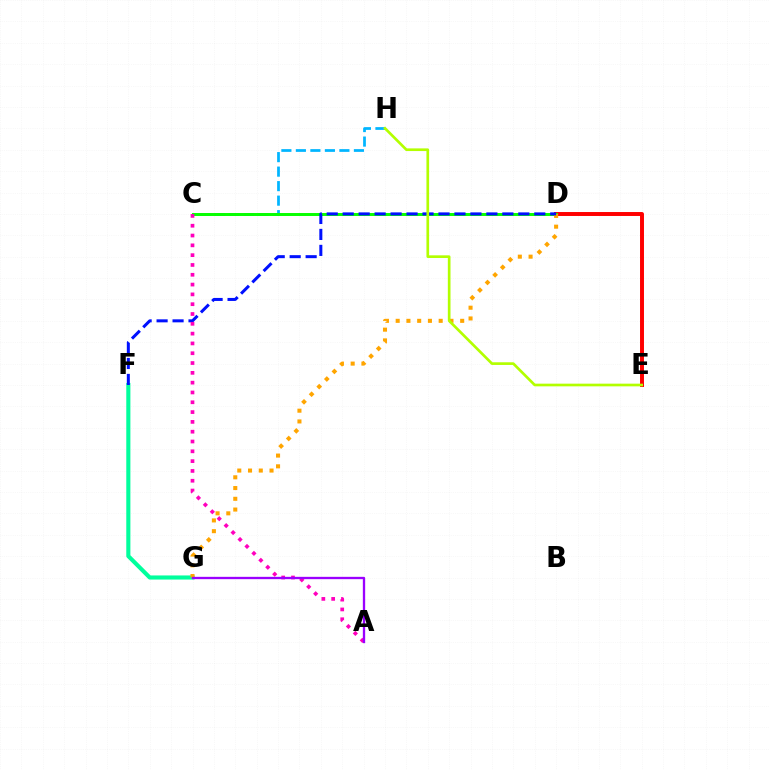{('D', 'E'): [{'color': '#ff0000', 'line_style': 'solid', 'thickness': 2.84}], ('F', 'G'): [{'color': '#00ff9d', 'line_style': 'solid', 'thickness': 2.96}], ('C', 'H'): [{'color': '#00b5ff', 'line_style': 'dashed', 'thickness': 1.97}], ('C', 'D'): [{'color': '#08ff00', 'line_style': 'solid', 'thickness': 2.13}], ('D', 'G'): [{'color': '#ffa500', 'line_style': 'dotted', 'thickness': 2.92}], ('D', 'F'): [{'color': '#0010ff', 'line_style': 'dashed', 'thickness': 2.17}], ('A', 'C'): [{'color': '#ff00bd', 'line_style': 'dotted', 'thickness': 2.66}], ('E', 'H'): [{'color': '#b3ff00', 'line_style': 'solid', 'thickness': 1.93}], ('A', 'G'): [{'color': '#9b00ff', 'line_style': 'solid', 'thickness': 1.67}]}